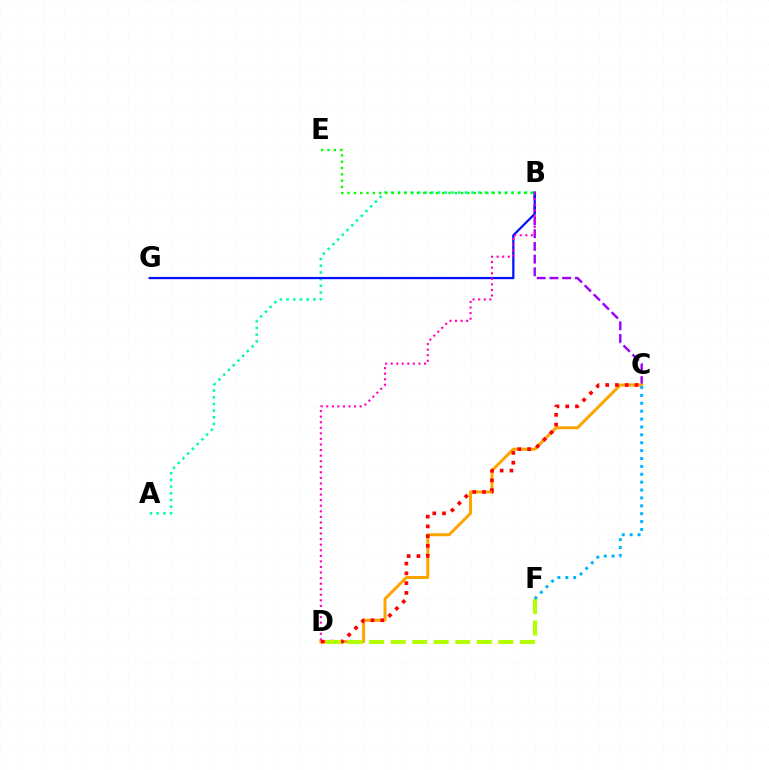{('B', 'C'): [{'color': '#9b00ff', 'line_style': 'dashed', 'thickness': 1.73}], ('C', 'D'): [{'color': '#ffa500', 'line_style': 'solid', 'thickness': 2.15}, {'color': '#ff0000', 'line_style': 'dotted', 'thickness': 2.65}], ('D', 'F'): [{'color': '#b3ff00', 'line_style': 'dashed', 'thickness': 2.93}], ('A', 'B'): [{'color': '#00ff9d', 'line_style': 'dotted', 'thickness': 1.82}], ('B', 'G'): [{'color': '#0010ff', 'line_style': 'solid', 'thickness': 1.6}], ('B', 'D'): [{'color': '#ff00bd', 'line_style': 'dotted', 'thickness': 1.51}], ('B', 'E'): [{'color': '#08ff00', 'line_style': 'dotted', 'thickness': 1.71}], ('C', 'F'): [{'color': '#00b5ff', 'line_style': 'dotted', 'thickness': 2.14}]}